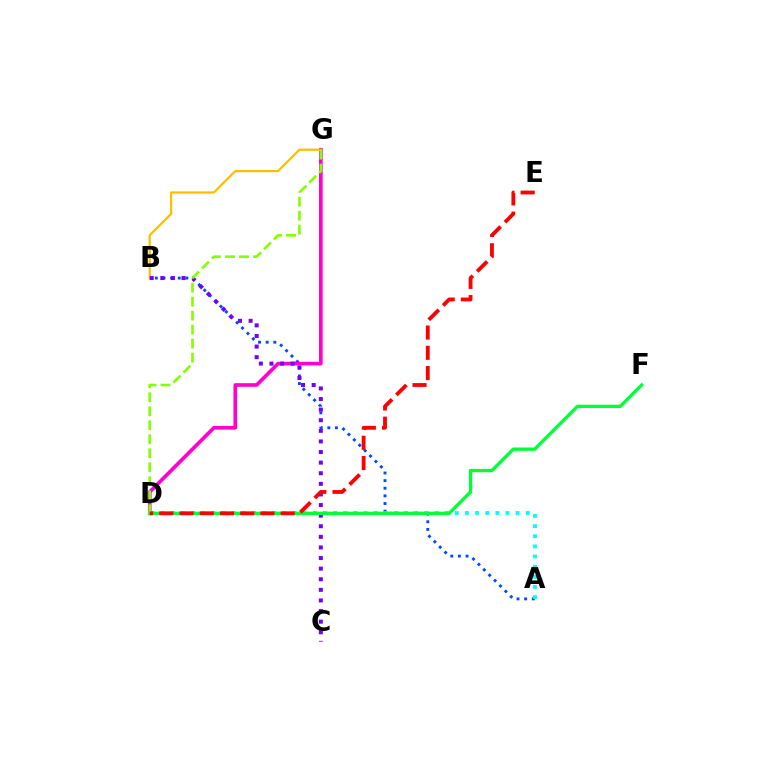{('A', 'B'): [{'color': '#004bff', 'line_style': 'dotted', 'thickness': 2.07}], ('D', 'G'): [{'color': '#ff00cf', 'line_style': 'solid', 'thickness': 2.64}, {'color': '#84ff00', 'line_style': 'dashed', 'thickness': 1.9}], ('B', 'G'): [{'color': '#ffbd00', 'line_style': 'solid', 'thickness': 1.6}], ('B', 'C'): [{'color': '#7200ff', 'line_style': 'dotted', 'thickness': 2.88}], ('A', 'D'): [{'color': '#00fff6', 'line_style': 'dotted', 'thickness': 2.76}], ('D', 'F'): [{'color': '#00ff39', 'line_style': 'solid', 'thickness': 2.4}], ('D', 'E'): [{'color': '#ff0000', 'line_style': 'dashed', 'thickness': 2.75}]}